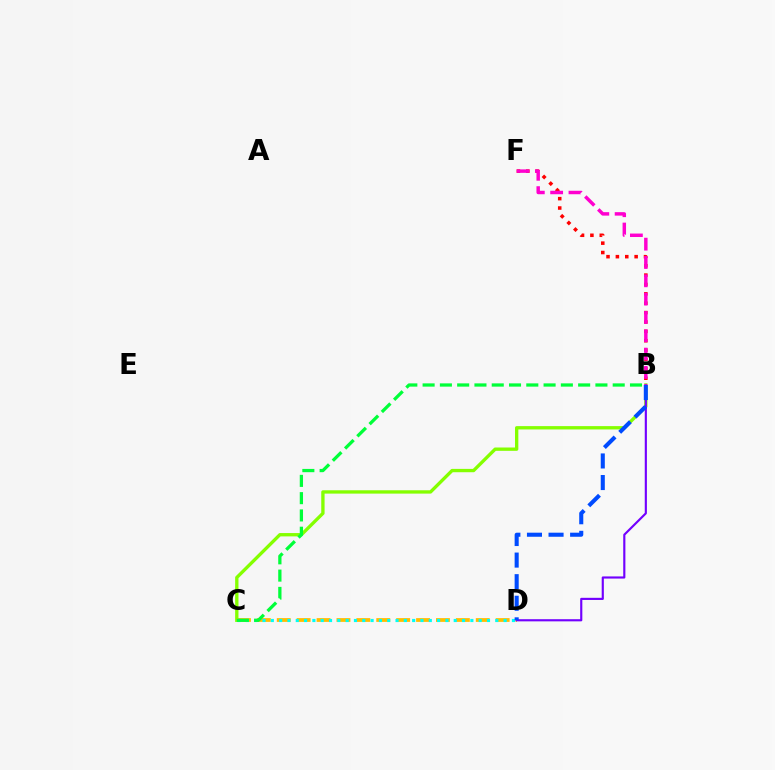{('B', 'C'): [{'color': '#84ff00', 'line_style': 'solid', 'thickness': 2.4}, {'color': '#00ff39', 'line_style': 'dashed', 'thickness': 2.35}], ('C', 'D'): [{'color': '#ffbd00', 'line_style': 'dashed', 'thickness': 2.7}, {'color': '#00fff6', 'line_style': 'dotted', 'thickness': 2.26}], ('B', 'F'): [{'color': '#ff0000', 'line_style': 'dotted', 'thickness': 2.55}, {'color': '#ff00cf', 'line_style': 'dashed', 'thickness': 2.49}], ('B', 'D'): [{'color': '#7200ff', 'line_style': 'solid', 'thickness': 1.55}, {'color': '#004bff', 'line_style': 'dashed', 'thickness': 2.93}]}